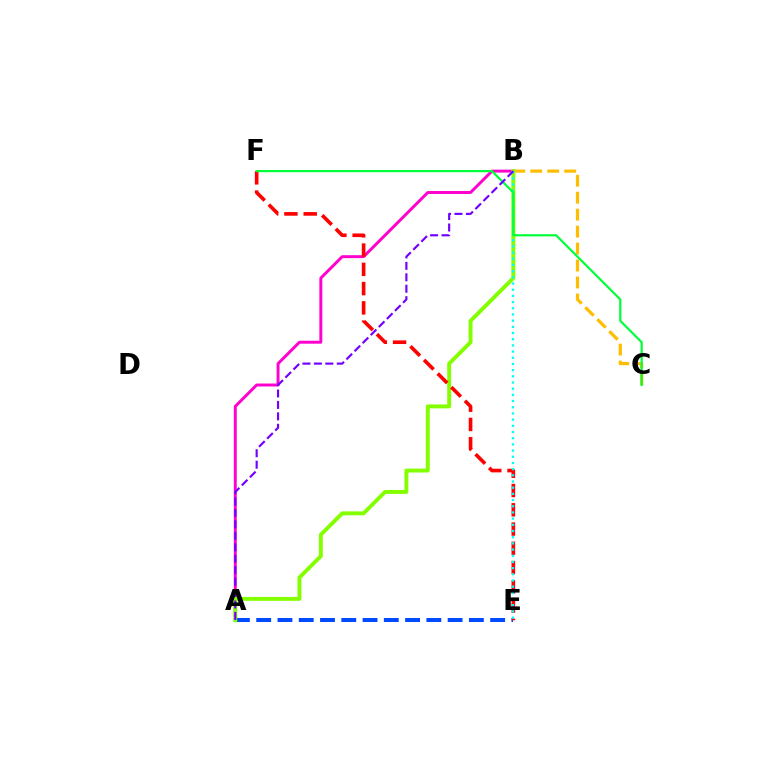{('B', 'C'): [{'color': '#ffbd00', 'line_style': 'dashed', 'thickness': 2.3}], ('A', 'B'): [{'color': '#ff00cf', 'line_style': 'solid', 'thickness': 2.12}, {'color': '#84ff00', 'line_style': 'solid', 'thickness': 2.82}, {'color': '#7200ff', 'line_style': 'dashed', 'thickness': 1.55}], ('A', 'E'): [{'color': '#004bff', 'line_style': 'dashed', 'thickness': 2.89}], ('E', 'F'): [{'color': '#ff0000', 'line_style': 'dashed', 'thickness': 2.62}], ('B', 'E'): [{'color': '#00fff6', 'line_style': 'dotted', 'thickness': 1.68}], ('C', 'F'): [{'color': '#00ff39', 'line_style': 'solid', 'thickness': 1.58}]}